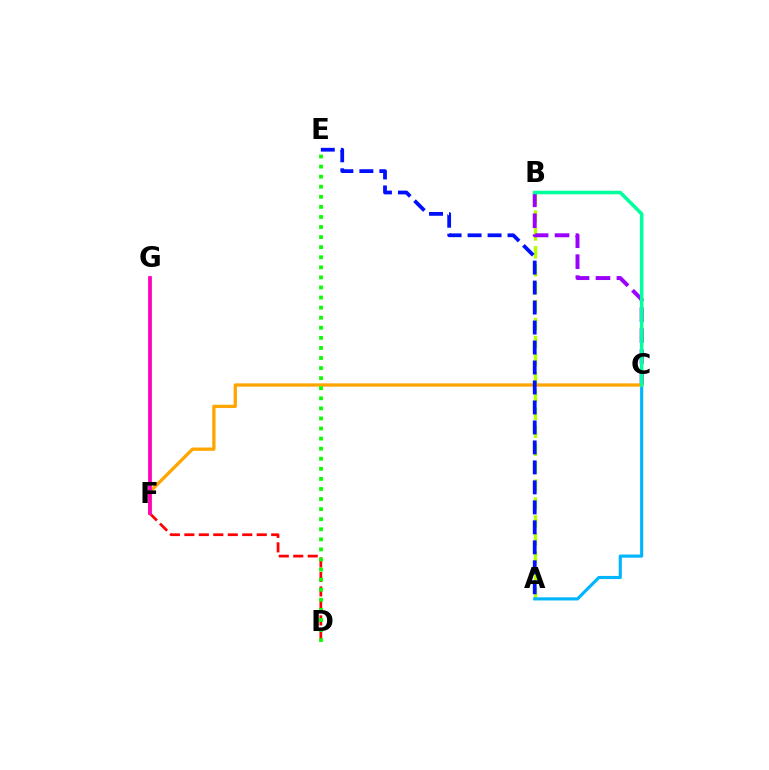{('A', 'B'): [{'color': '#b3ff00', 'line_style': 'dashed', 'thickness': 2.44}], ('B', 'C'): [{'color': '#9b00ff', 'line_style': 'dashed', 'thickness': 2.84}, {'color': '#00ff9d', 'line_style': 'solid', 'thickness': 2.55}], ('D', 'F'): [{'color': '#ff0000', 'line_style': 'dashed', 'thickness': 1.97}], ('A', 'C'): [{'color': '#00b5ff', 'line_style': 'solid', 'thickness': 2.25}], ('C', 'F'): [{'color': '#ffa500', 'line_style': 'solid', 'thickness': 2.37}], ('D', 'E'): [{'color': '#08ff00', 'line_style': 'dotted', 'thickness': 2.74}], ('A', 'E'): [{'color': '#0010ff', 'line_style': 'dashed', 'thickness': 2.71}], ('F', 'G'): [{'color': '#ff00bd', 'line_style': 'solid', 'thickness': 2.69}]}